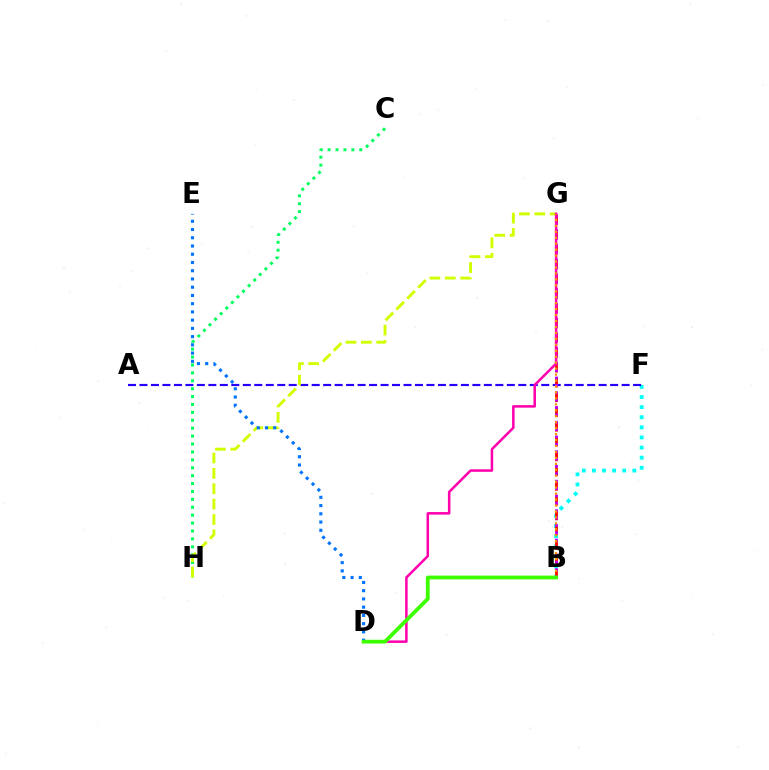{('B', 'F'): [{'color': '#00fff6', 'line_style': 'dotted', 'thickness': 2.75}], ('C', 'H'): [{'color': '#00ff5c', 'line_style': 'dotted', 'thickness': 2.15}], ('B', 'G'): [{'color': '#ff0000', 'line_style': 'dashed', 'thickness': 2.01}, {'color': '#b900ff', 'line_style': 'dotted', 'thickness': 2.0}, {'color': '#ff9400', 'line_style': 'dotted', 'thickness': 1.62}], ('A', 'F'): [{'color': '#2500ff', 'line_style': 'dashed', 'thickness': 1.56}], ('G', 'H'): [{'color': '#d1ff00', 'line_style': 'dashed', 'thickness': 2.09}], ('D', 'G'): [{'color': '#ff00ac', 'line_style': 'solid', 'thickness': 1.81}], ('D', 'E'): [{'color': '#0074ff', 'line_style': 'dotted', 'thickness': 2.24}], ('B', 'D'): [{'color': '#3dff00', 'line_style': 'solid', 'thickness': 2.73}]}